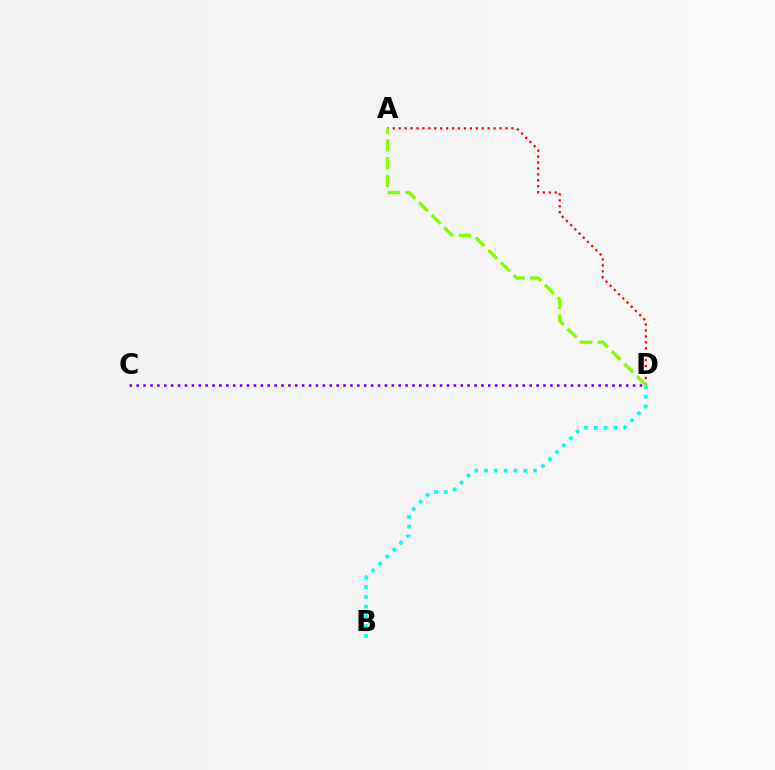{('C', 'D'): [{'color': '#7200ff', 'line_style': 'dotted', 'thickness': 1.87}], ('B', 'D'): [{'color': '#00fff6', 'line_style': 'dotted', 'thickness': 2.66}], ('A', 'D'): [{'color': '#ff0000', 'line_style': 'dotted', 'thickness': 1.61}, {'color': '#84ff00', 'line_style': 'dashed', 'thickness': 2.42}]}